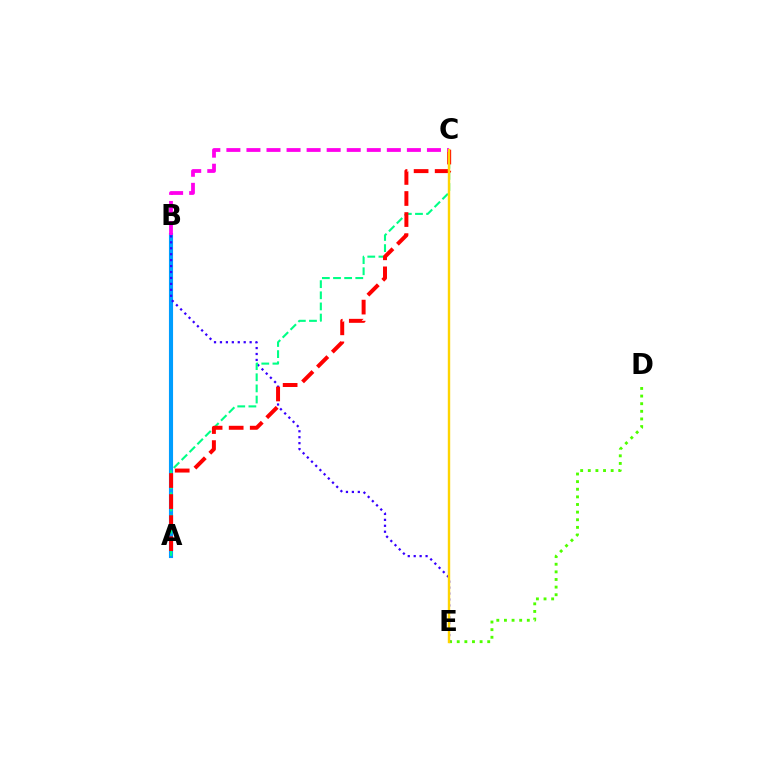{('D', 'E'): [{'color': '#4fff00', 'line_style': 'dotted', 'thickness': 2.07}], ('A', 'B'): [{'color': '#009eff', 'line_style': 'solid', 'thickness': 2.96}], ('B', 'E'): [{'color': '#3700ff', 'line_style': 'dotted', 'thickness': 1.61}], ('A', 'C'): [{'color': '#00ff86', 'line_style': 'dashed', 'thickness': 1.51}, {'color': '#ff0000', 'line_style': 'dashed', 'thickness': 2.86}], ('B', 'C'): [{'color': '#ff00ed', 'line_style': 'dashed', 'thickness': 2.72}], ('C', 'E'): [{'color': '#ffd500', 'line_style': 'solid', 'thickness': 1.73}]}